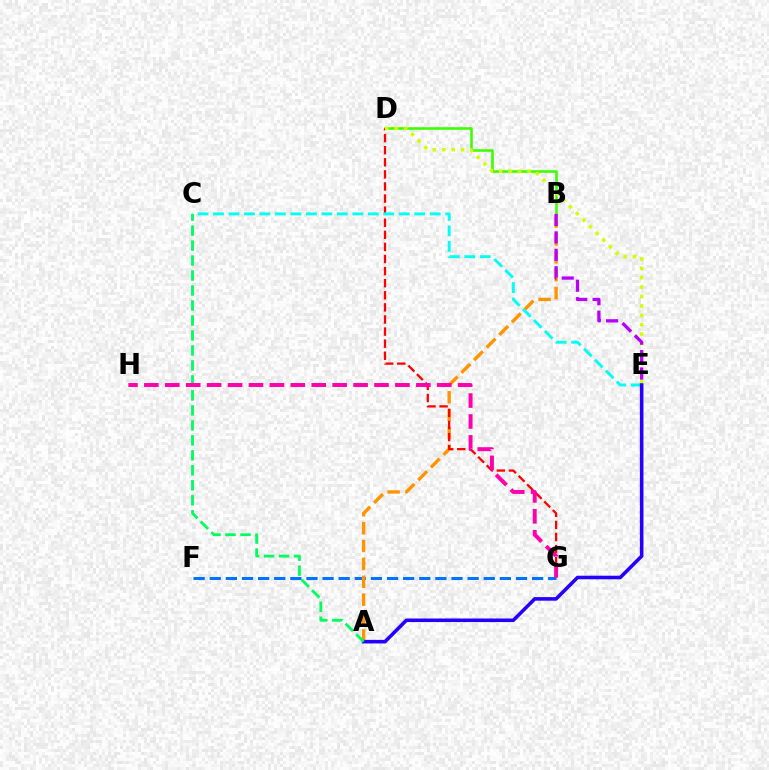{('F', 'G'): [{'color': '#0074ff', 'line_style': 'dashed', 'thickness': 2.19}], ('B', 'D'): [{'color': '#3dff00', 'line_style': 'solid', 'thickness': 1.86}], ('A', 'B'): [{'color': '#ff9400', 'line_style': 'dashed', 'thickness': 2.43}], ('D', 'G'): [{'color': '#ff0000', 'line_style': 'dashed', 'thickness': 1.64}], ('C', 'E'): [{'color': '#00fff6', 'line_style': 'dashed', 'thickness': 2.1}], ('A', 'E'): [{'color': '#2500ff', 'line_style': 'solid', 'thickness': 2.57}], ('D', 'E'): [{'color': '#d1ff00', 'line_style': 'dotted', 'thickness': 2.55}], ('A', 'C'): [{'color': '#00ff5c', 'line_style': 'dashed', 'thickness': 2.04}], ('G', 'H'): [{'color': '#ff00ac', 'line_style': 'dashed', 'thickness': 2.84}], ('B', 'E'): [{'color': '#b900ff', 'line_style': 'dashed', 'thickness': 2.37}]}